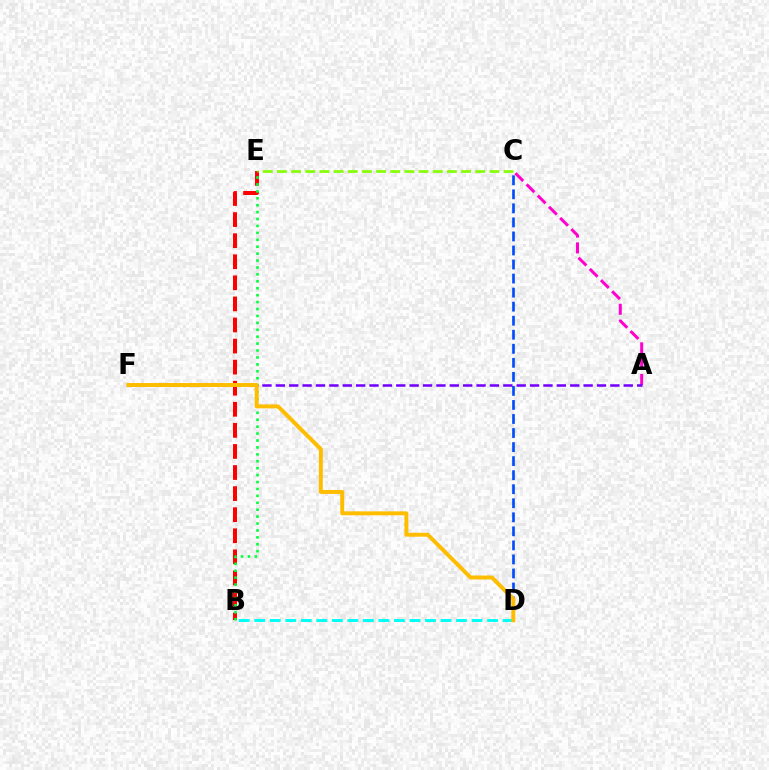{('C', 'D'): [{'color': '#004bff', 'line_style': 'dashed', 'thickness': 1.91}], ('B', 'E'): [{'color': '#ff0000', 'line_style': 'dashed', 'thickness': 2.86}, {'color': '#00ff39', 'line_style': 'dotted', 'thickness': 1.88}], ('A', 'C'): [{'color': '#ff00cf', 'line_style': 'dashed', 'thickness': 2.15}], ('B', 'D'): [{'color': '#00fff6', 'line_style': 'dashed', 'thickness': 2.11}], ('C', 'E'): [{'color': '#84ff00', 'line_style': 'dashed', 'thickness': 1.92}], ('A', 'F'): [{'color': '#7200ff', 'line_style': 'dashed', 'thickness': 1.82}], ('D', 'F'): [{'color': '#ffbd00', 'line_style': 'solid', 'thickness': 2.85}]}